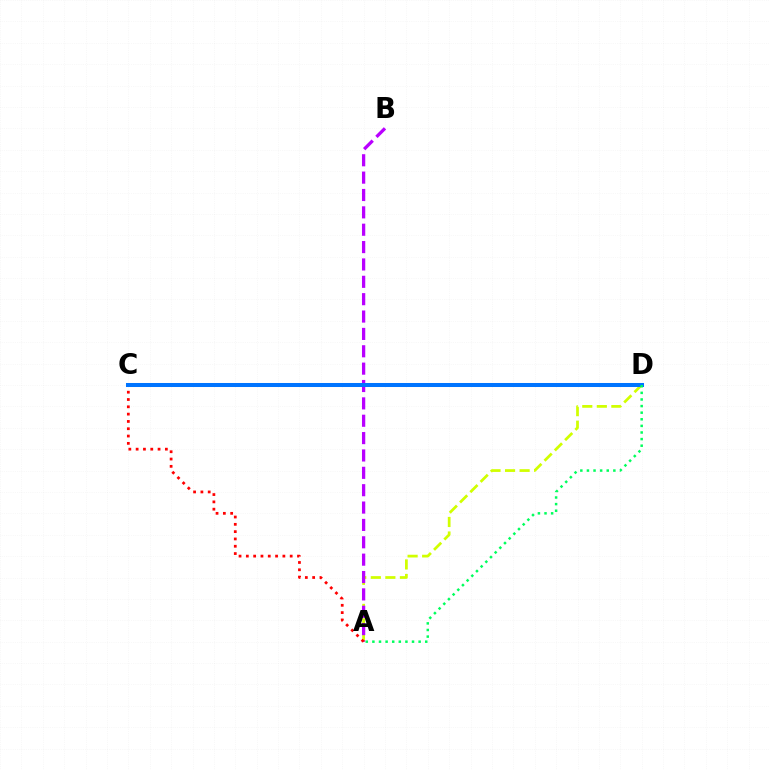{('A', 'D'): [{'color': '#d1ff00', 'line_style': 'dashed', 'thickness': 1.98}, {'color': '#00ff5c', 'line_style': 'dotted', 'thickness': 1.79}], ('A', 'B'): [{'color': '#b900ff', 'line_style': 'dashed', 'thickness': 2.36}], ('A', 'C'): [{'color': '#ff0000', 'line_style': 'dotted', 'thickness': 1.99}], ('C', 'D'): [{'color': '#0074ff', 'line_style': 'solid', 'thickness': 2.9}]}